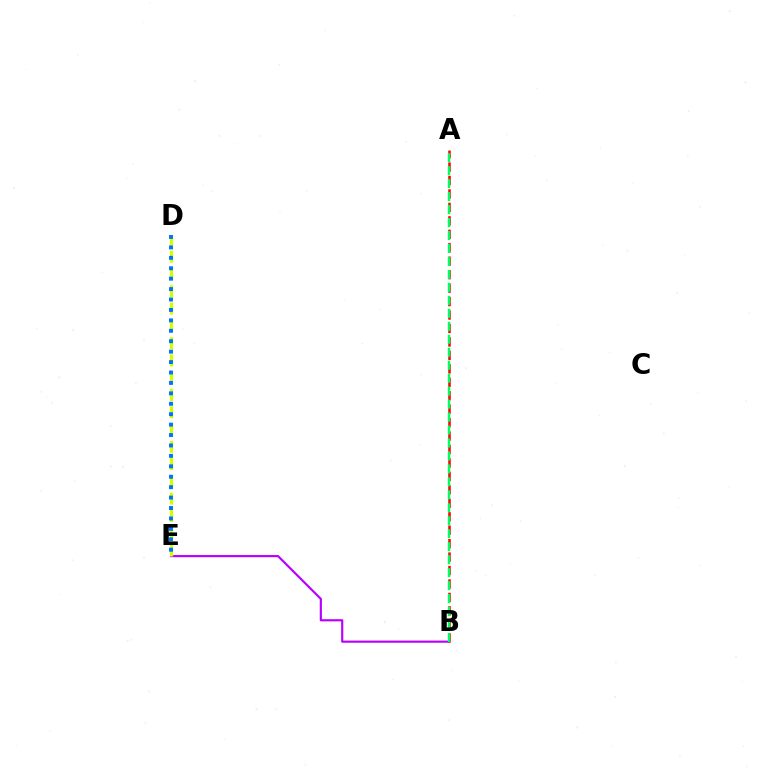{('B', 'E'): [{'color': '#b900ff', 'line_style': 'solid', 'thickness': 1.56}], ('D', 'E'): [{'color': '#d1ff00', 'line_style': 'dashed', 'thickness': 2.35}, {'color': '#0074ff', 'line_style': 'dotted', 'thickness': 2.83}], ('A', 'B'): [{'color': '#ff0000', 'line_style': 'dashed', 'thickness': 1.83}, {'color': '#00ff5c', 'line_style': 'dashed', 'thickness': 1.76}]}